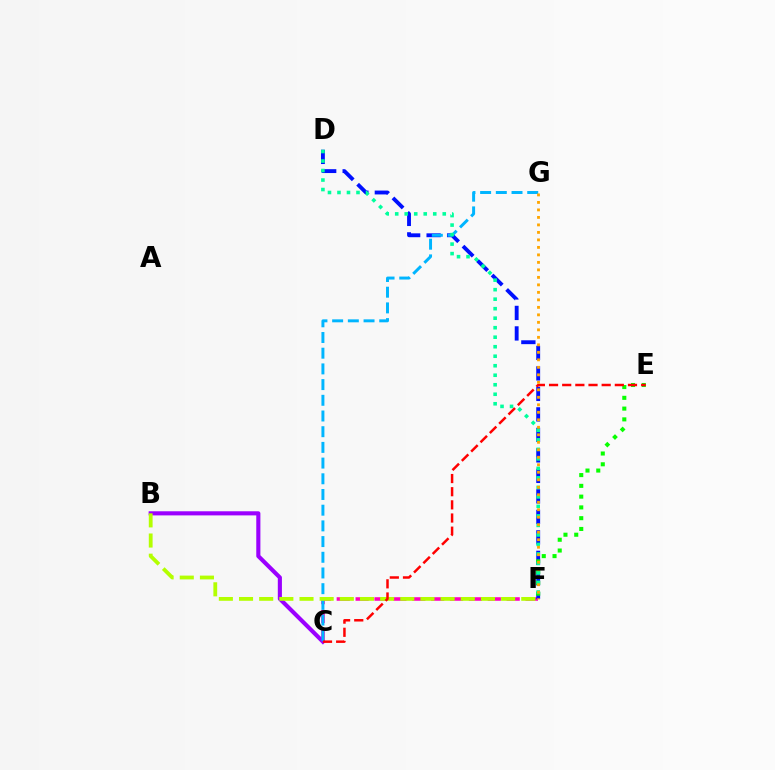{('C', 'F'): [{'color': '#ff00bd', 'line_style': 'dashed', 'thickness': 2.57}], ('D', 'F'): [{'color': '#0010ff', 'line_style': 'dashed', 'thickness': 2.78}, {'color': '#00ff9d', 'line_style': 'dotted', 'thickness': 2.58}], ('B', 'C'): [{'color': '#9b00ff', 'line_style': 'solid', 'thickness': 2.96}], ('E', 'F'): [{'color': '#08ff00', 'line_style': 'dotted', 'thickness': 2.93}], ('C', 'G'): [{'color': '#00b5ff', 'line_style': 'dashed', 'thickness': 2.13}], ('B', 'F'): [{'color': '#b3ff00', 'line_style': 'dashed', 'thickness': 2.74}], ('C', 'E'): [{'color': '#ff0000', 'line_style': 'dashed', 'thickness': 1.79}], ('F', 'G'): [{'color': '#ffa500', 'line_style': 'dotted', 'thickness': 2.04}]}